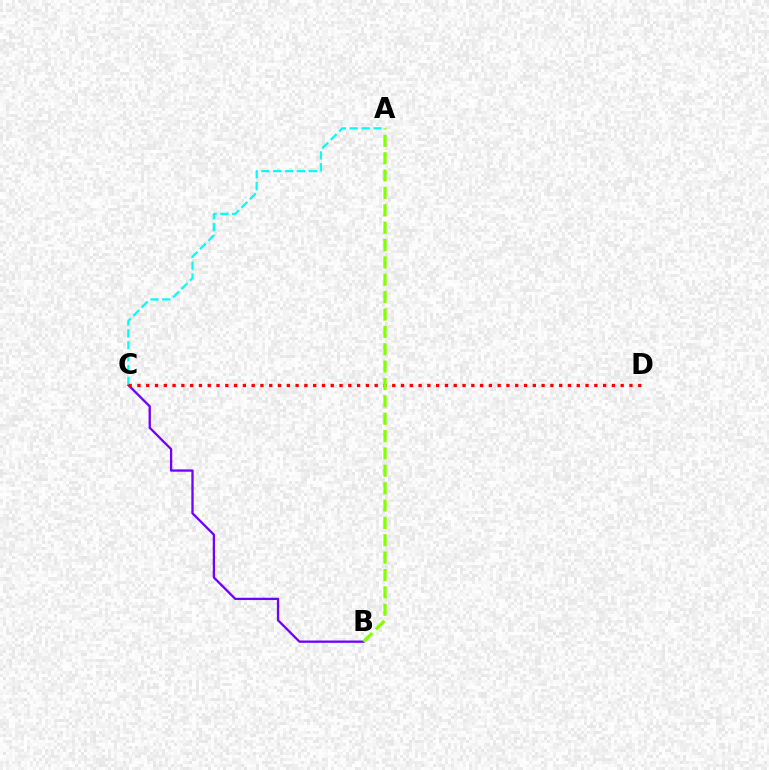{('B', 'C'): [{'color': '#7200ff', 'line_style': 'solid', 'thickness': 1.66}], ('A', 'C'): [{'color': '#00fff6', 'line_style': 'dashed', 'thickness': 1.61}], ('C', 'D'): [{'color': '#ff0000', 'line_style': 'dotted', 'thickness': 2.39}], ('A', 'B'): [{'color': '#84ff00', 'line_style': 'dashed', 'thickness': 2.36}]}